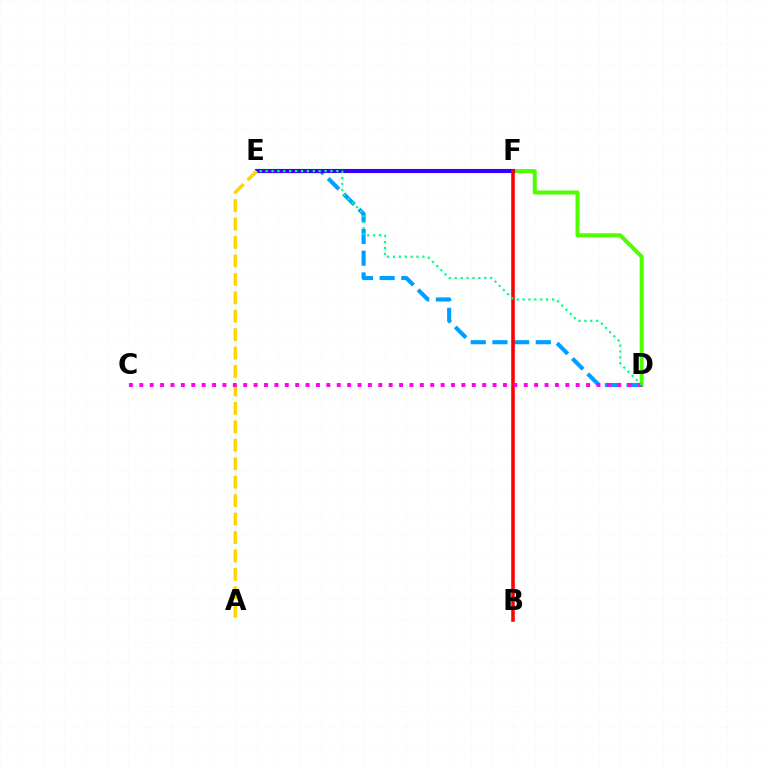{('D', 'F'): [{'color': '#4fff00', 'line_style': 'solid', 'thickness': 2.88}], ('D', 'E'): [{'color': '#009eff', 'line_style': 'dashed', 'thickness': 2.95}, {'color': '#00ff86', 'line_style': 'dotted', 'thickness': 1.6}], ('E', 'F'): [{'color': '#3700ff', 'line_style': 'solid', 'thickness': 2.95}], ('A', 'E'): [{'color': '#ffd500', 'line_style': 'dashed', 'thickness': 2.51}], ('B', 'F'): [{'color': '#ff0000', 'line_style': 'solid', 'thickness': 2.56}], ('C', 'D'): [{'color': '#ff00ed', 'line_style': 'dotted', 'thickness': 2.82}]}